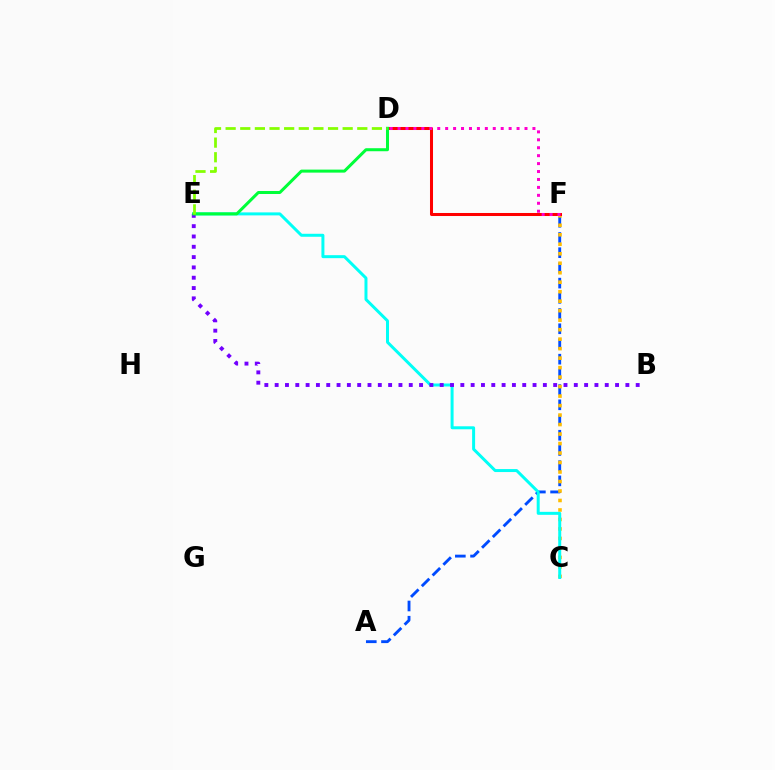{('A', 'F'): [{'color': '#004bff', 'line_style': 'dashed', 'thickness': 2.07}], ('C', 'F'): [{'color': '#ffbd00', 'line_style': 'dotted', 'thickness': 2.58}], ('C', 'E'): [{'color': '#00fff6', 'line_style': 'solid', 'thickness': 2.15}], ('B', 'E'): [{'color': '#7200ff', 'line_style': 'dotted', 'thickness': 2.8}], ('D', 'F'): [{'color': '#ff0000', 'line_style': 'solid', 'thickness': 2.18}, {'color': '#ff00cf', 'line_style': 'dotted', 'thickness': 2.16}], ('D', 'E'): [{'color': '#00ff39', 'line_style': 'solid', 'thickness': 2.17}, {'color': '#84ff00', 'line_style': 'dashed', 'thickness': 1.99}]}